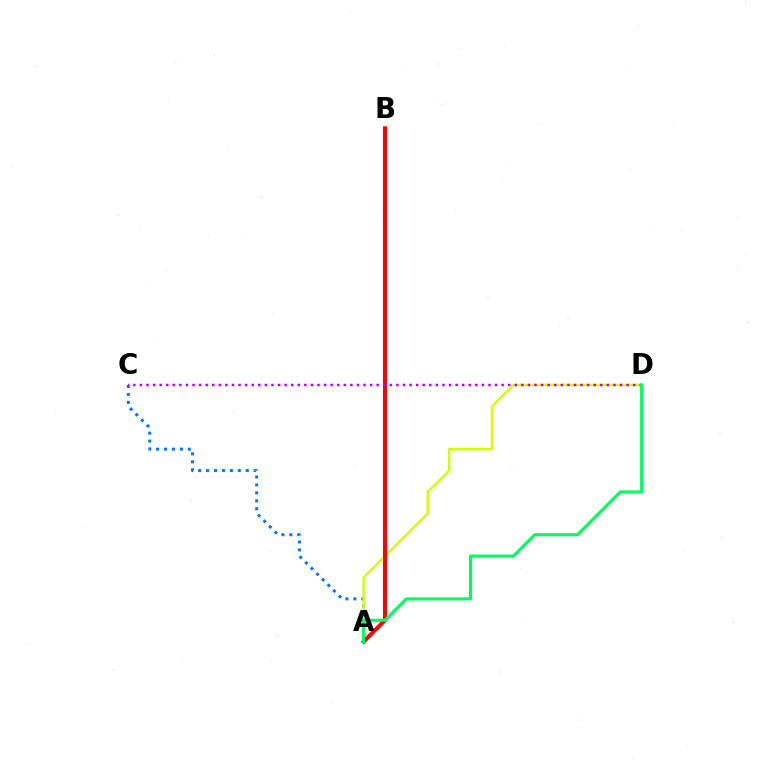{('A', 'C'): [{'color': '#0074ff', 'line_style': 'dotted', 'thickness': 2.16}], ('A', 'D'): [{'color': '#d1ff00', 'line_style': 'solid', 'thickness': 1.73}, {'color': '#00ff5c', 'line_style': 'solid', 'thickness': 2.25}], ('A', 'B'): [{'color': '#ff0000', 'line_style': 'solid', 'thickness': 2.89}], ('C', 'D'): [{'color': '#b900ff', 'line_style': 'dotted', 'thickness': 1.79}]}